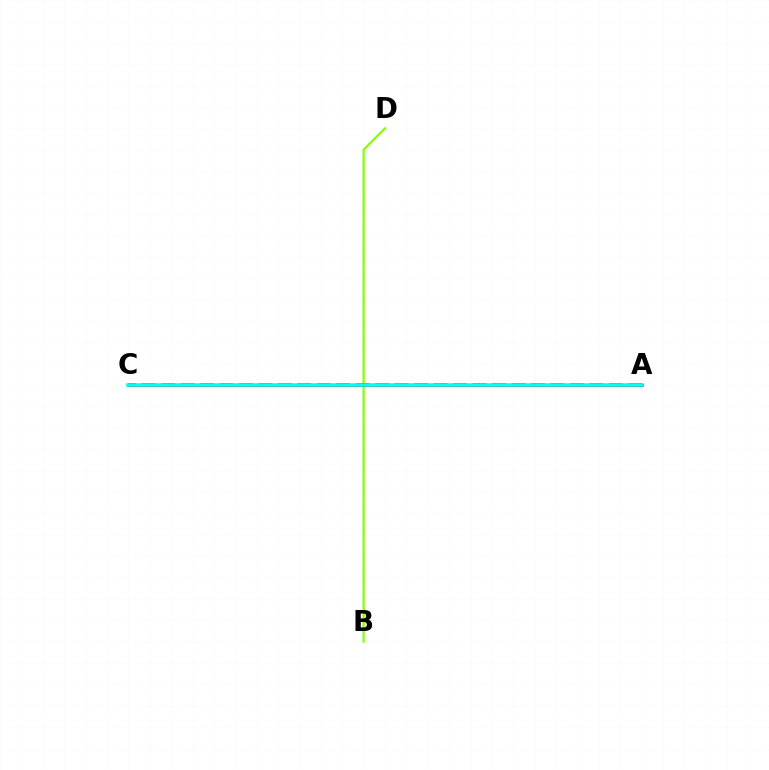{('B', 'D'): [{'color': '#84ff00', 'line_style': 'solid', 'thickness': 1.57}], ('A', 'C'): [{'color': '#7200ff', 'line_style': 'dashed', 'thickness': 2.64}, {'color': '#ff0000', 'line_style': 'solid', 'thickness': 2.01}, {'color': '#00fff6', 'line_style': 'solid', 'thickness': 2.56}]}